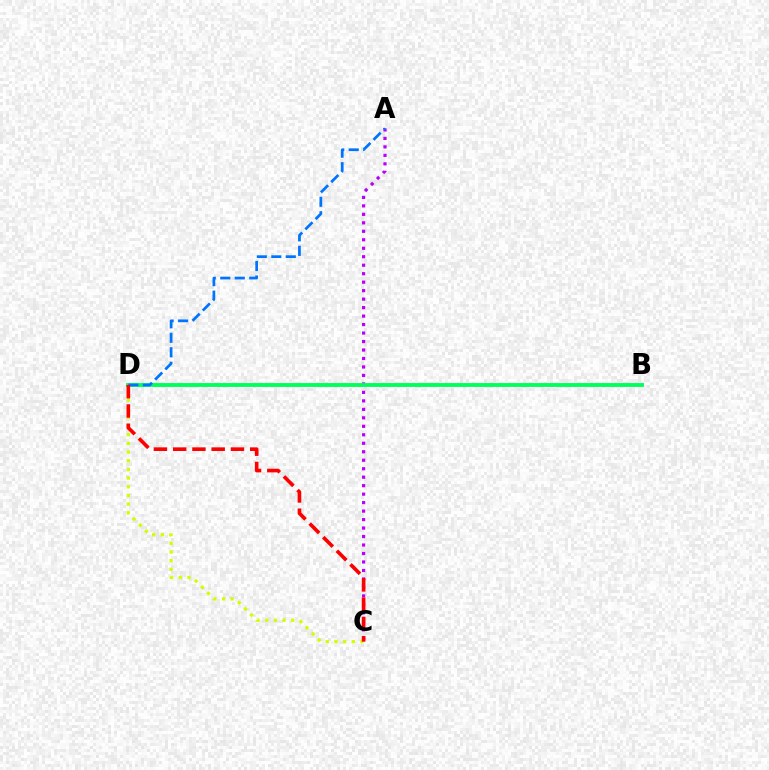{('A', 'C'): [{'color': '#b900ff', 'line_style': 'dotted', 'thickness': 2.3}], ('B', 'D'): [{'color': '#00ff5c', 'line_style': 'solid', 'thickness': 2.78}], ('A', 'D'): [{'color': '#0074ff', 'line_style': 'dashed', 'thickness': 1.97}], ('C', 'D'): [{'color': '#d1ff00', 'line_style': 'dotted', 'thickness': 2.36}, {'color': '#ff0000', 'line_style': 'dashed', 'thickness': 2.62}]}